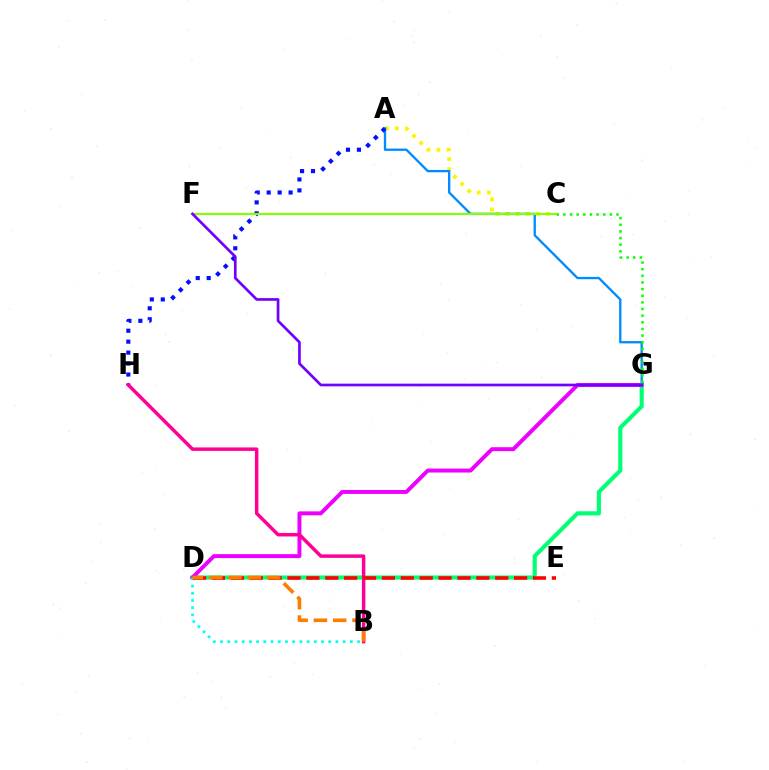{('D', 'G'): [{'color': '#00ff74', 'line_style': 'solid', 'thickness': 2.96}, {'color': '#ee00ff', 'line_style': 'solid', 'thickness': 2.84}], ('A', 'C'): [{'color': '#fcf500', 'line_style': 'dotted', 'thickness': 2.74}], ('A', 'G'): [{'color': '#008cff', 'line_style': 'solid', 'thickness': 1.68}], ('A', 'H'): [{'color': '#0010ff', 'line_style': 'dotted', 'thickness': 2.98}], ('B', 'H'): [{'color': '#ff0094', 'line_style': 'solid', 'thickness': 2.5}], ('C', 'G'): [{'color': '#08ff00', 'line_style': 'dotted', 'thickness': 1.8}], ('B', 'D'): [{'color': '#00fff6', 'line_style': 'dotted', 'thickness': 1.96}, {'color': '#ff7c00', 'line_style': 'dashed', 'thickness': 2.62}], ('D', 'E'): [{'color': '#ff0000', 'line_style': 'dashed', 'thickness': 2.57}], ('C', 'F'): [{'color': '#84ff00', 'line_style': 'solid', 'thickness': 1.54}], ('F', 'G'): [{'color': '#7200ff', 'line_style': 'solid', 'thickness': 1.94}]}